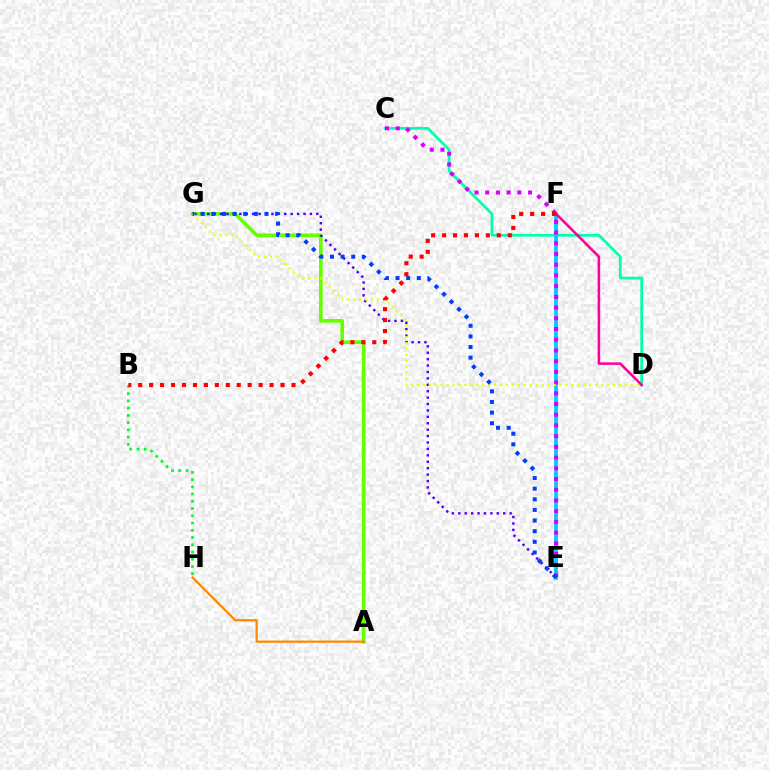{('B', 'H'): [{'color': '#00ff27', 'line_style': 'dotted', 'thickness': 1.97}], ('C', 'D'): [{'color': '#00ffaf', 'line_style': 'solid', 'thickness': 1.96}], ('E', 'F'): [{'color': '#00c7ff', 'line_style': 'solid', 'thickness': 2.71}], ('C', 'E'): [{'color': '#d600ff', 'line_style': 'dotted', 'thickness': 2.91}], ('A', 'G'): [{'color': '#66ff00', 'line_style': 'solid', 'thickness': 2.63}], ('A', 'H'): [{'color': '#ff8800', 'line_style': 'solid', 'thickness': 1.6}], ('E', 'G'): [{'color': '#4f00ff', 'line_style': 'dotted', 'thickness': 1.74}, {'color': '#003fff', 'line_style': 'dotted', 'thickness': 2.89}], ('D', 'G'): [{'color': '#eeff00', 'line_style': 'dotted', 'thickness': 1.61}], ('D', 'F'): [{'color': '#ff00a0', 'line_style': 'solid', 'thickness': 1.84}], ('B', 'F'): [{'color': '#ff0000', 'line_style': 'dotted', 'thickness': 2.97}]}